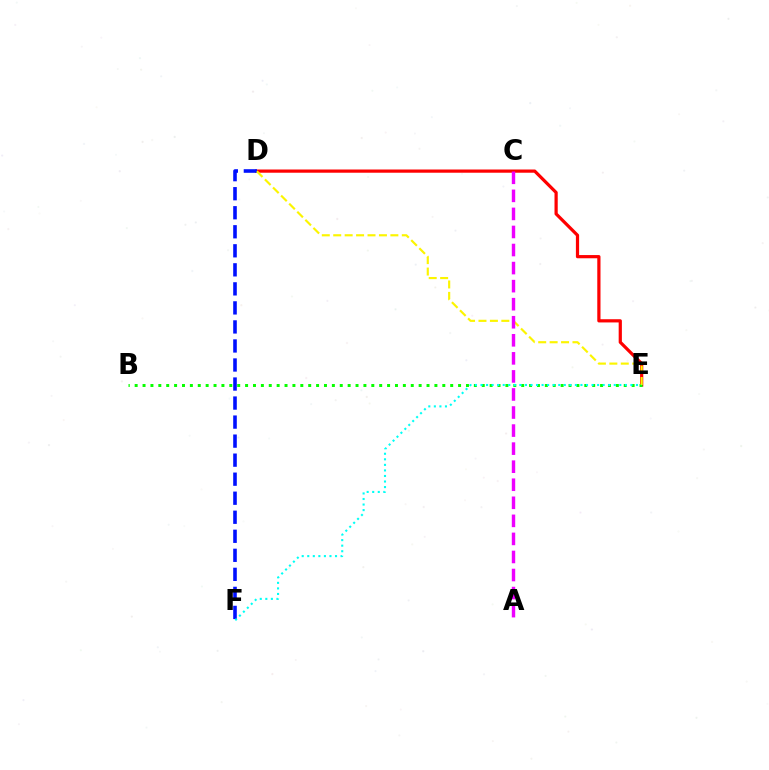{('D', 'E'): [{'color': '#ff0000', 'line_style': 'solid', 'thickness': 2.31}, {'color': '#fcf500', 'line_style': 'dashed', 'thickness': 1.55}], ('D', 'F'): [{'color': '#0010ff', 'line_style': 'dashed', 'thickness': 2.59}], ('B', 'E'): [{'color': '#08ff00', 'line_style': 'dotted', 'thickness': 2.14}], ('E', 'F'): [{'color': '#00fff6', 'line_style': 'dotted', 'thickness': 1.51}], ('A', 'C'): [{'color': '#ee00ff', 'line_style': 'dashed', 'thickness': 2.45}]}